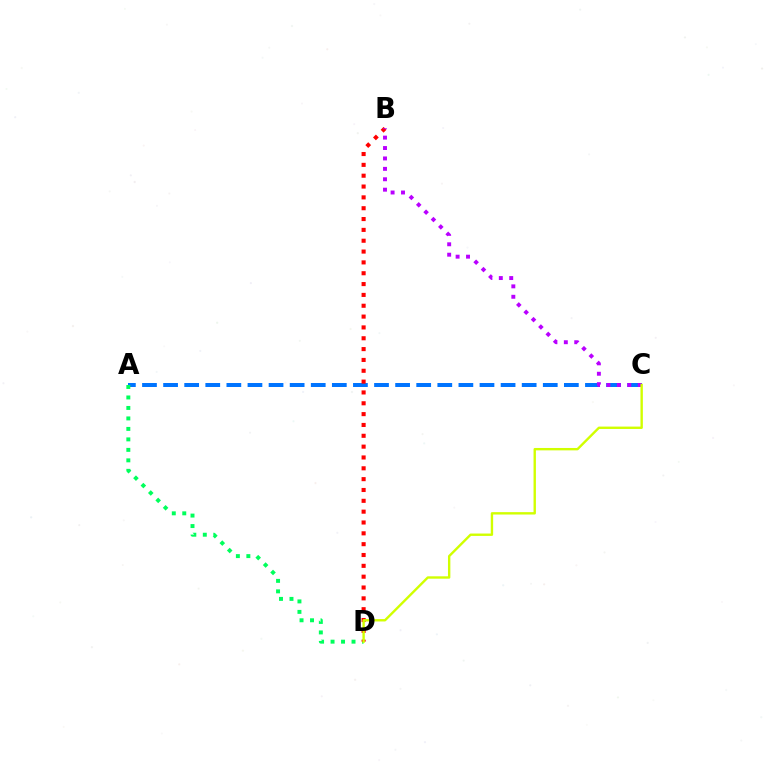{('A', 'C'): [{'color': '#0074ff', 'line_style': 'dashed', 'thickness': 2.87}], ('A', 'D'): [{'color': '#00ff5c', 'line_style': 'dotted', 'thickness': 2.85}], ('B', 'D'): [{'color': '#ff0000', 'line_style': 'dotted', 'thickness': 2.94}], ('B', 'C'): [{'color': '#b900ff', 'line_style': 'dotted', 'thickness': 2.83}], ('C', 'D'): [{'color': '#d1ff00', 'line_style': 'solid', 'thickness': 1.72}]}